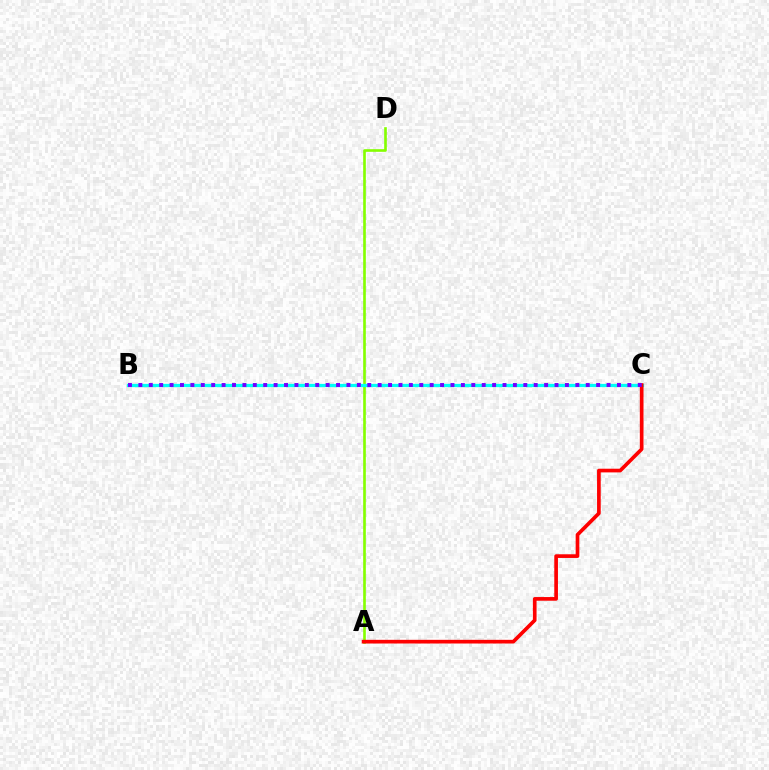{('A', 'D'): [{'color': '#84ff00', 'line_style': 'solid', 'thickness': 1.91}], ('B', 'C'): [{'color': '#00fff6', 'line_style': 'solid', 'thickness': 2.34}, {'color': '#7200ff', 'line_style': 'dotted', 'thickness': 2.83}], ('A', 'C'): [{'color': '#ff0000', 'line_style': 'solid', 'thickness': 2.65}]}